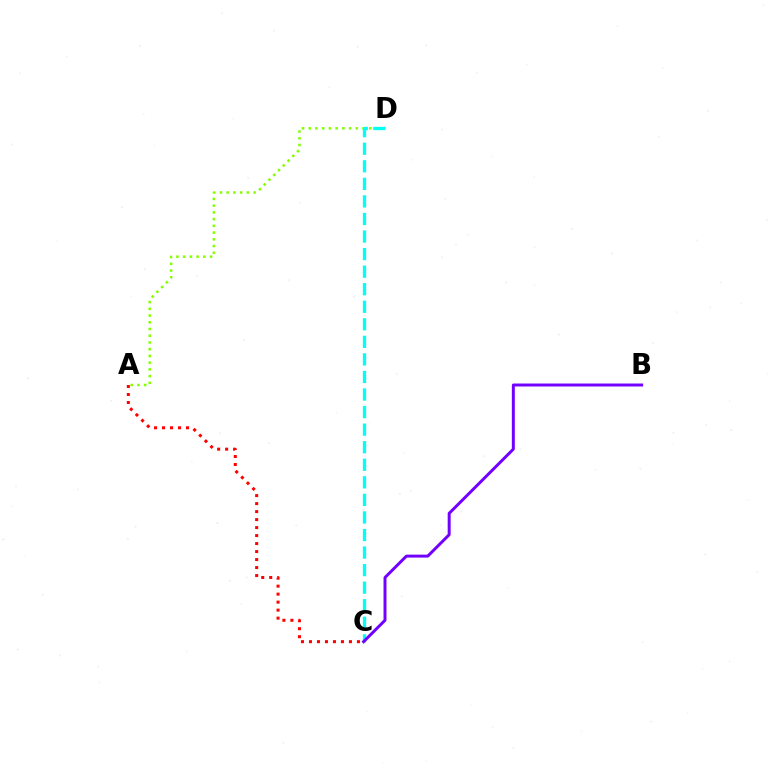{('A', 'D'): [{'color': '#84ff00', 'line_style': 'dotted', 'thickness': 1.83}], ('A', 'C'): [{'color': '#ff0000', 'line_style': 'dotted', 'thickness': 2.17}], ('C', 'D'): [{'color': '#00fff6', 'line_style': 'dashed', 'thickness': 2.39}], ('B', 'C'): [{'color': '#7200ff', 'line_style': 'solid', 'thickness': 2.14}]}